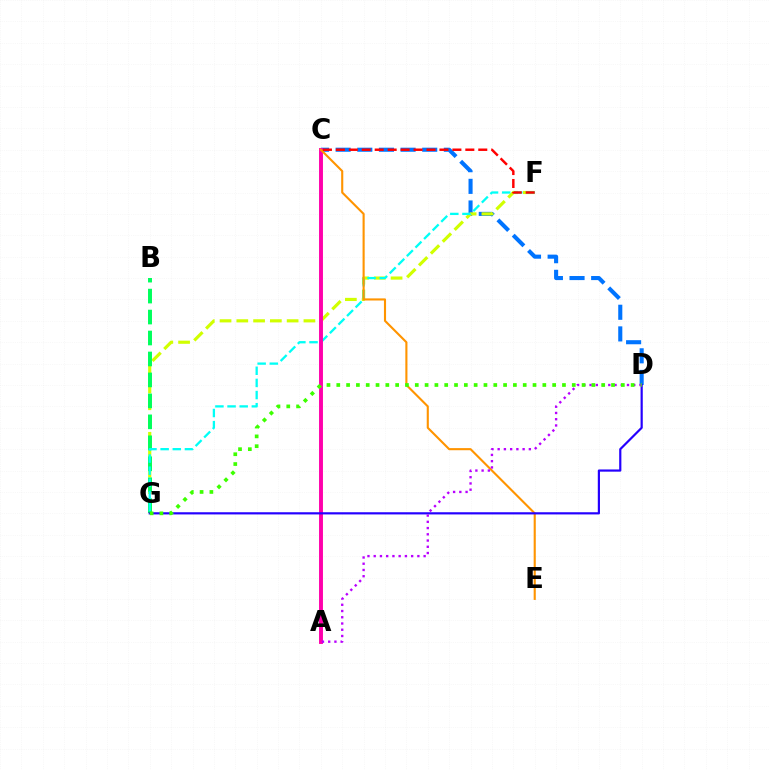{('C', 'D'): [{'color': '#0074ff', 'line_style': 'dashed', 'thickness': 2.94}], ('F', 'G'): [{'color': '#d1ff00', 'line_style': 'dashed', 'thickness': 2.28}, {'color': '#00fff6', 'line_style': 'dashed', 'thickness': 1.65}], ('B', 'G'): [{'color': '#00ff5c', 'line_style': 'dashed', 'thickness': 2.85}], ('A', 'C'): [{'color': '#ff00ac', 'line_style': 'solid', 'thickness': 2.82}], ('C', 'E'): [{'color': '#ff9400', 'line_style': 'solid', 'thickness': 1.52}], ('C', 'F'): [{'color': '#ff0000', 'line_style': 'dashed', 'thickness': 1.76}], ('D', 'G'): [{'color': '#2500ff', 'line_style': 'solid', 'thickness': 1.58}, {'color': '#3dff00', 'line_style': 'dotted', 'thickness': 2.67}], ('A', 'D'): [{'color': '#b900ff', 'line_style': 'dotted', 'thickness': 1.7}]}